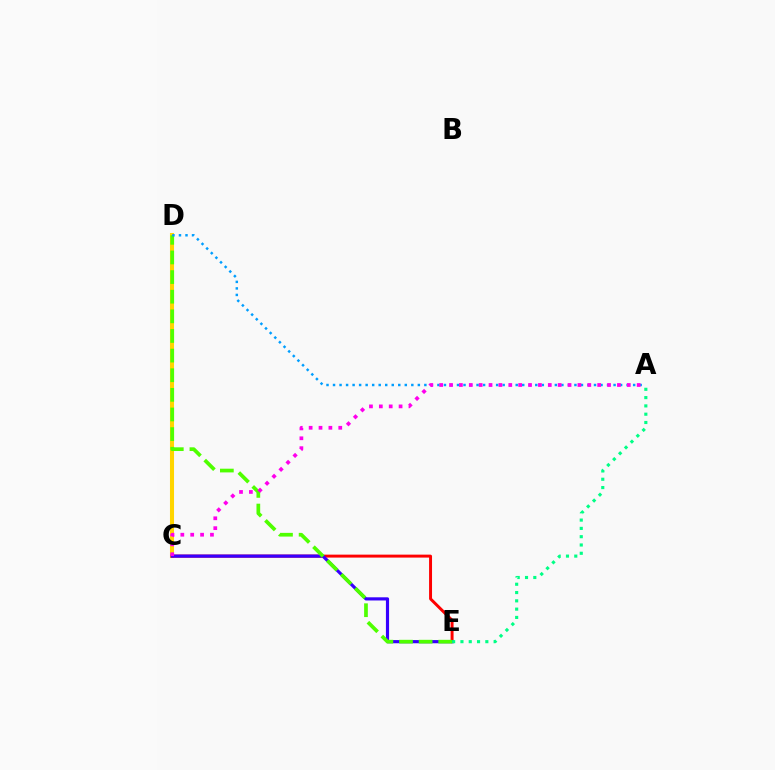{('C', 'D'): [{'color': '#ffd500', 'line_style': 'solid', 'thickness': 2.92}], ('C', 'E'): [{'color': '#ff0000', 'line_style': 'solid', 'thickness': 2.13}, {'color': '#3700ff', 'line_style': 'solid', 'thickness': 2.28}], ('A', 'E'): [{'color': '#00ff86', 'line_style': 'dotted', 'thickness': 2.25}], ('D', 'E'): [{'color': '#4fff00', 'line_style': 'dashed', 'thickness': 2.67}], ('A', 'D'): [{'color': '#009eff', 'line_style': 'dotted', 'thickness': 1.77}], ('A', 'C'): [{'color': '#ff00ed', 'line_style': 'dotted', 'thickness': 2.68}]}